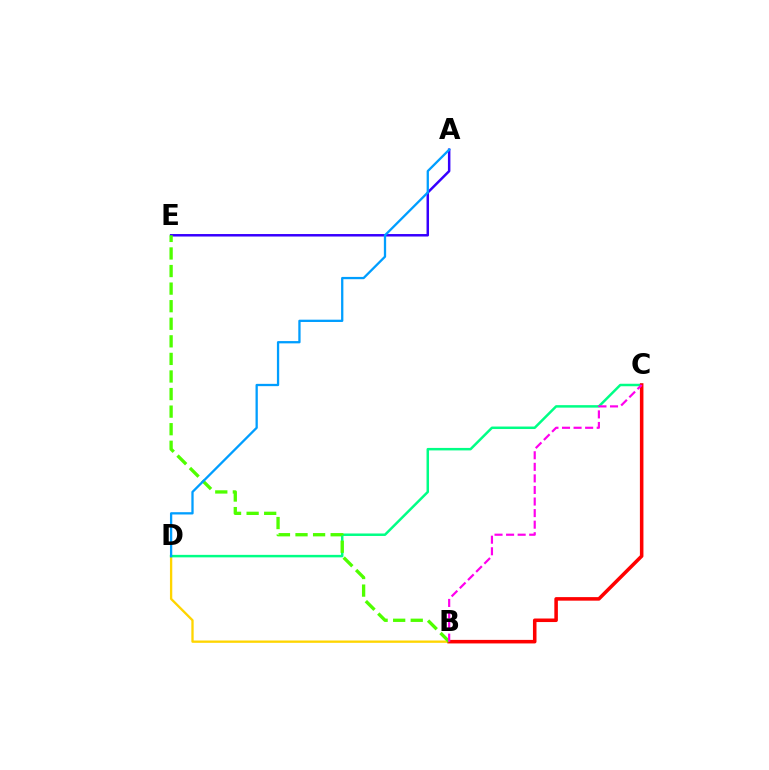{('B', 'D'): [{'color': '#ffd500', 'line_style': 'solid', 'thickness': 1.67}], ('C', 'D'): [{'color': '#00ff86', 'line_style': 'solid', 'thickness': 1.79}], ('B', 'C'): [{'color': '#ff0000', 'line_style': 'solid', 'thickness': 2.55}, {'color': '#ff00ed', 'line_style': 'dashed', 'thickness': 1.57}], ('A', 'E'): [{'color': '#3700ff', 'line_style': 'solid', 'thickness': 1.79}], ('B', 'E'): [{'color': '#4fff00', 'line_style': 'dashed', 'thickness': 2.39}], ('A', 'D'): [{'color': '#009eff', 'line_style': 'solid', 'thickness': 1.65}]}